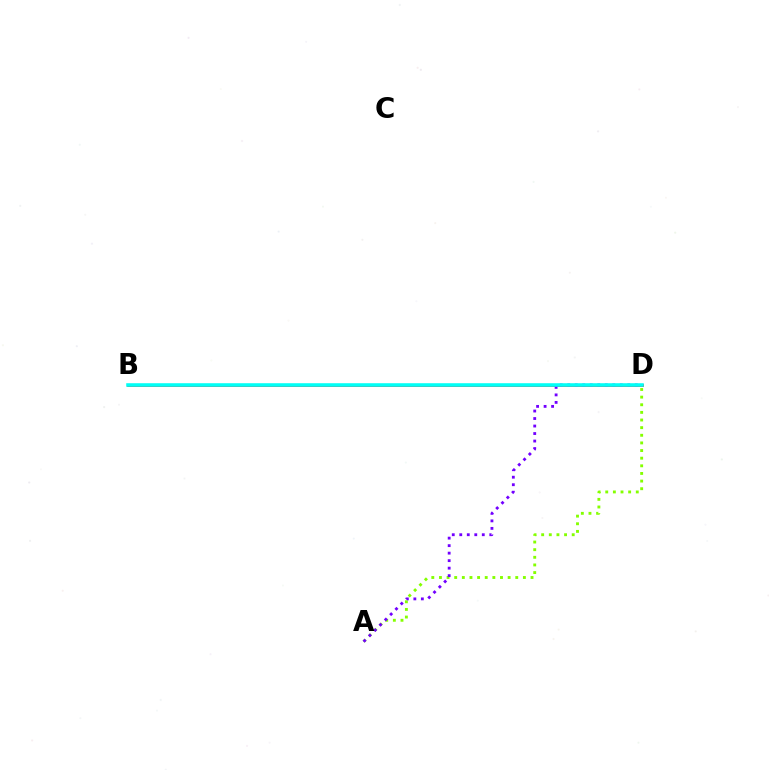{('B', 'D'): [{'color': '#ff0000', 'line_style': 'solid', 'thickness': 1.9}, {'color': '#00fff6', 'line_style': 'solid', 'thickness': 2.56}], ('A', 'D'): [{'color': '#84ff00', 'line_style': 'dotted', 'thickness': 2.07}, {'color': '#7200ff', 'line_style': 'dotted', 'thickness': 2.04}]}